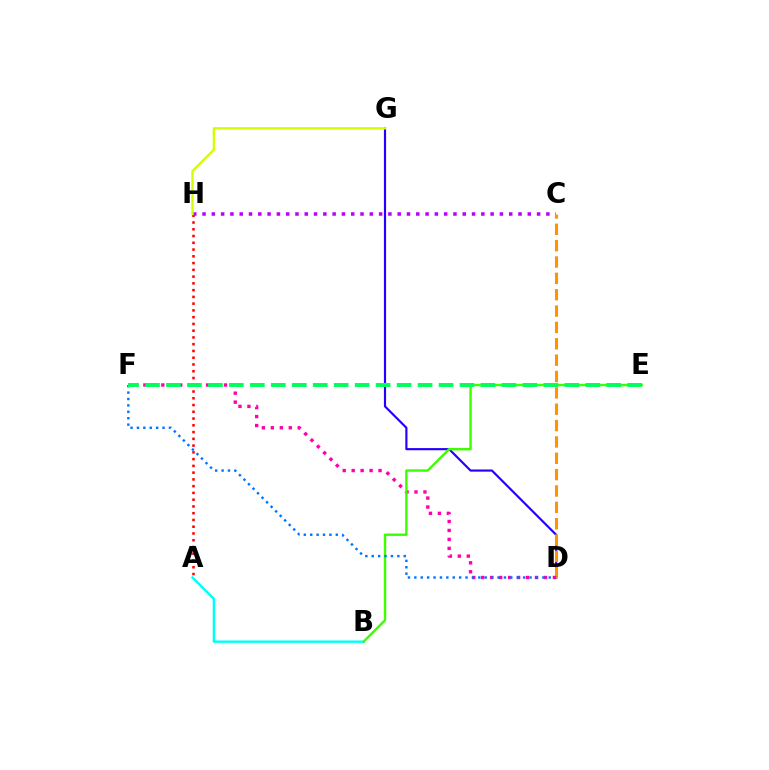{('D', 'G'): [{'color': '#2500ff', 'line_style': 'solid', 'thickness': 1.56}], ('A', 'H'): [{'color': '#ff0000', 'line_style': 'dotted', 'thickness': 1.84}], ('C', 'H'): [{'color': '#b900ff', 'line_style': 'dotted', 'thickness': 2.52}], ('A', 'B'): [{'color': '#00fff6', 'line_style': 'solid', 'thickness': 1.73}], ('C', 'D'): [{'color': '#ff9400', 'line_style': 'dashed', 'thickness': 2.22}], ('D', 'F'): [{'color': '#ff00ac', 'line_style': 'dotted', 'thickness': 2.43}, {'color': '#0074ff', 'line_style': 'dotted', 'thickness': 1.74}], ('B', 'E'): [{'color': '#3dff00', 'line_style': 'solid', 'thickness': 1.74}], ('G', 'H'): [{'color': '#d1ff00', 'line_style': 'solid', 'thickness': 1.71}], ('E', 'F'): [{'color': '#00ff5c', 'line_style': 'dashed', 'thickness': 2.85}]}